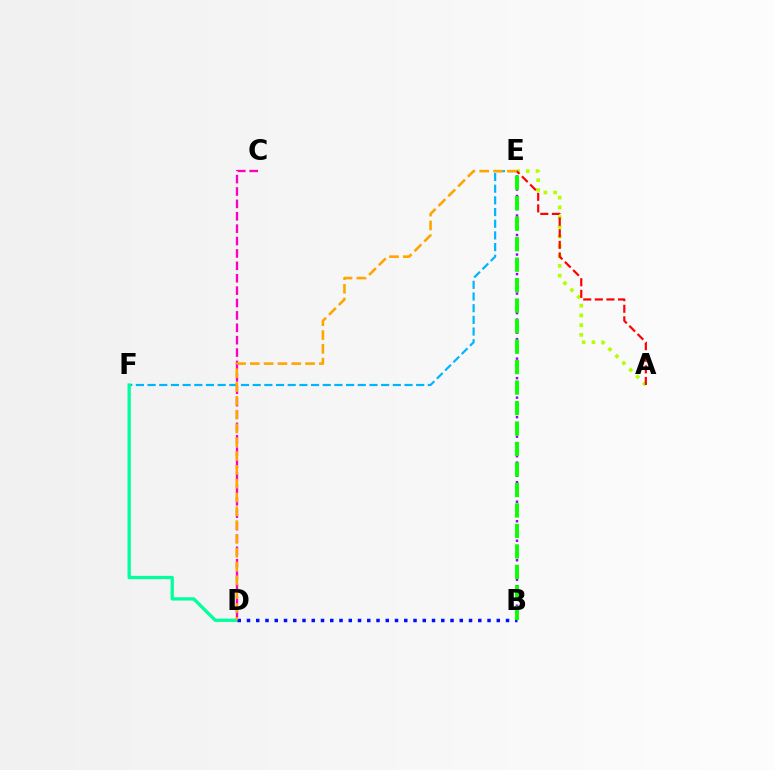{('E', 'F'): [{'color': '#00b5ff', 'line_style': 'dashed', 'thickness': 1.59}], ('C', 'D'): [{'color': '#ff00bd', 'line_style': 'dashed', 'thickness': 1.68}], ('A', 'E'): [{'color': '#b3ff00', 'line_style': 'dotted', 'thickness': 2.65}, {'color': '#ff0000', 'line_style': 'dashed', 'thickness': 1.57}], ('D', 'F'): [{'color': '#00ff9d', 'line_style': 'solid', 'thickness': 2.36}], ('B', 'E'): [{'color': '#9b00ff', 'line_style': 'dotted', 'thickness': 1.77}, {'color': '#08ff00', 'line_style': 'dashed', 'thickness': 2.78}], ('B', 'D'): [{'color': '#0010ff', 'line_style': 'dotted', 'thickness': 2.51}], ('D', 'E'): [{'color': '#ffa500', 'line_style': 'dashed', 'thickness': 1.88}]}